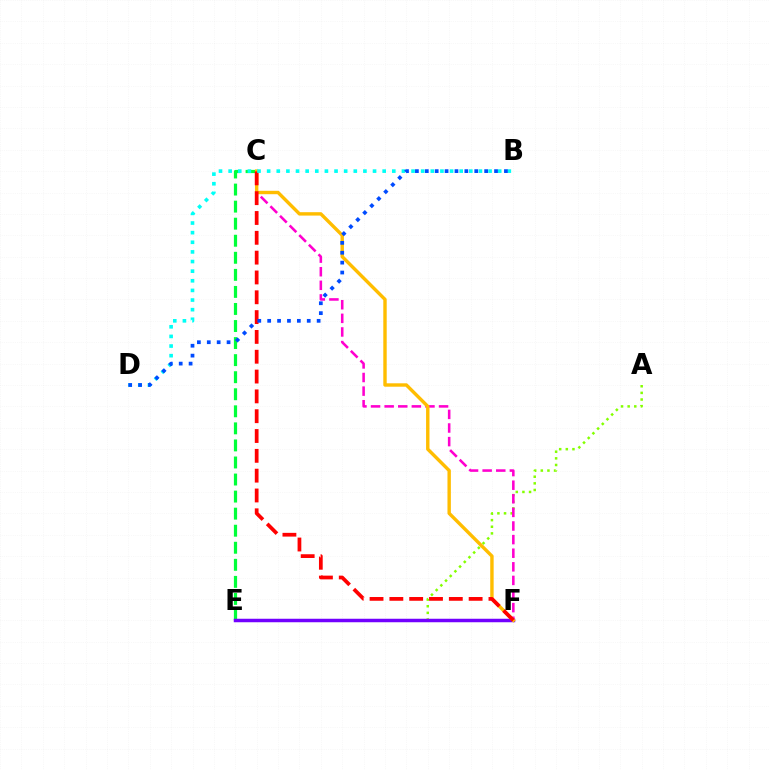{('A', 'E'): [{'color': '#84ff00', 'line_style': 'dotted', 'thickness': 1.8}], ('C', 'F'): [{'color': '#ff00cf', 'line_style': 'dashed', 'thickness': 1.85}, {'color': '#ffbd00', 'line_style': 'solid', 'thickness': 2.45}, {'color': '#ff0000', 'line_style': 'dashed', 'thickness': 2.69}], ('C', 'E'): [{'color': '#00ff39', 'line_style': 'dashed', 'thickness': 2.32}], ('E', 'F'): [{'color': '#7200ff', 'line_style': 'solid', 'thickness': 2.52}], ('B', 'D'): [{'color': '#00fff6', 'line_style': 'dotted', 'thickness': 2.62}, {'color': '#004bff', 'line_style': 'dotted', 'thickness': 2.69}]}